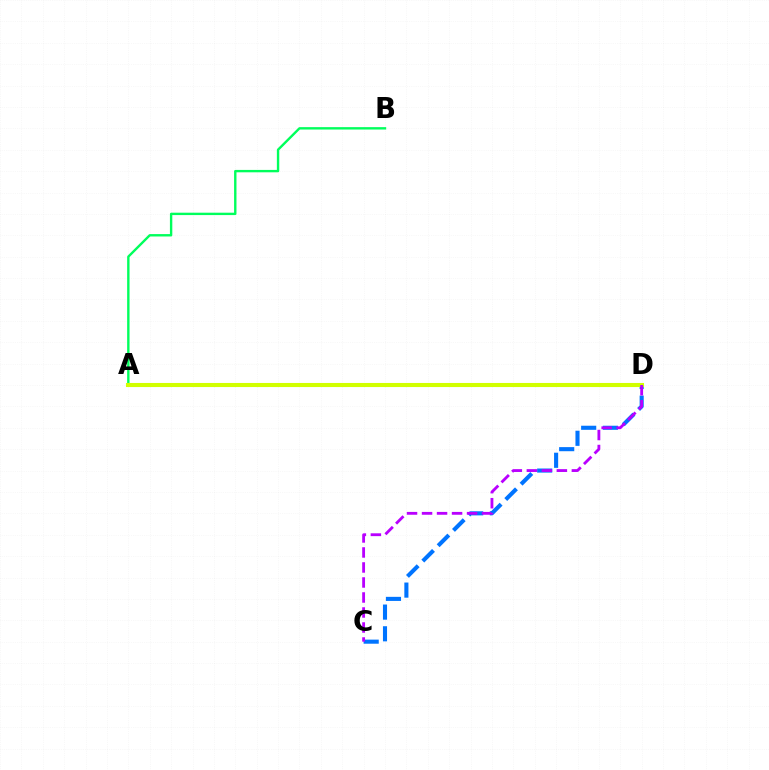{('A', 'B'): [{'color': '#00ff5c', 'line_style': 'solid', 'thickness': 1.72}], ('C', 'D'): [{'color': '#0074ff', 'line_style': 'dashed', 'thickness': 2.95}, {'color': '#b900ff', 'line_style': 'dashed', 'thickness': 2.04}], ('A', 'D'): [{'color': '#ff0000', 'line_style': 'dashed', 'thickness': 2.17}, {'color': '#d1ff00', 'line_style': 'solid', 'thickness': 2.93}]}